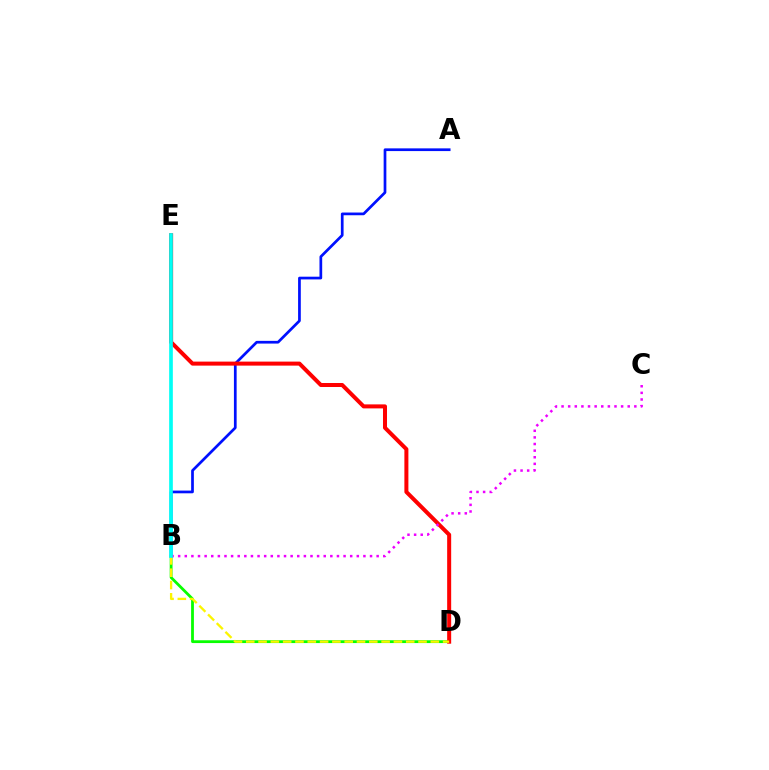{('A', 'B'): [{'color': '#0010ff', 'line_style': 'solid', 'thickness': 1.95}], ('B', 'D'): [{'color': '#08ff00', 'line_style': 'solid', 'thickness': 2.01}, {'color': '#fcf500', 'line_style': 'dashed', 'thickness': 1.67}], ('D', 'E'): [{'color': '#ff0000', 'line_style': 'solid', 'thickness': 2.89}], ('B', 'C'): [{'color': '#ee00ff', 'line_style': 'dotted', 'thickness': 1.8}], ('B', 'E'): [{'color': '#00fff6', 'line_style': 'solid', 'thickness': 2.64}]}